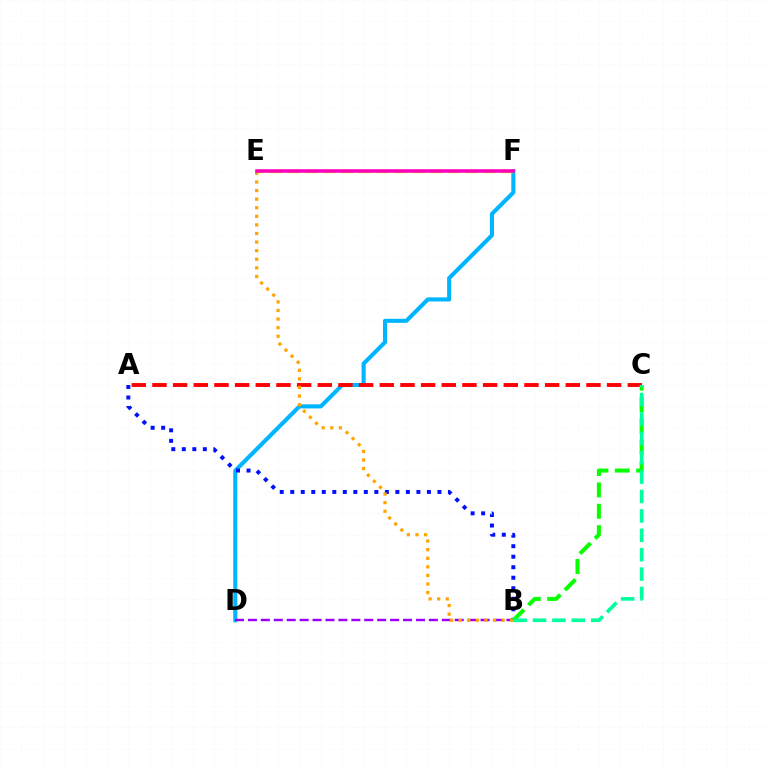{('D', 'F'): [{'color': '#00b5ff', 'line_style': 'solid', 'thickness': 2.94}], ('A', 'B'): [{'color': '#0010ff', 'line_style': 'dotted', 'thickness': 2.86}], ('A', 'C'): [{'color': '#ff0000', 'line_style': 'dashed', 'thickness': 2.81}], ('B', 'D'): [{'color': '#9b00ff', 'line_style': 'dashed', 'thickness': 1.76}], ('B', 'E'): [{'color': '#ffa500', 'line_style': 'dotted', 'thickness': 2.33}], ('B', 'C'): [{'color': '#08ff00', 'line_style': 'dashed', 'thickness': 2.9}, {'color': '#00ff9d', 'line_style': 'dashed', 'thickness': 2.64}], ('E', 'F'): [{'color': '#b3ff00', 'line_style': 'dashed', 'thickness': 2.42}, {'color': '#ff00bd', 'line_style': 'solid', 'thickness': 2.56}]}